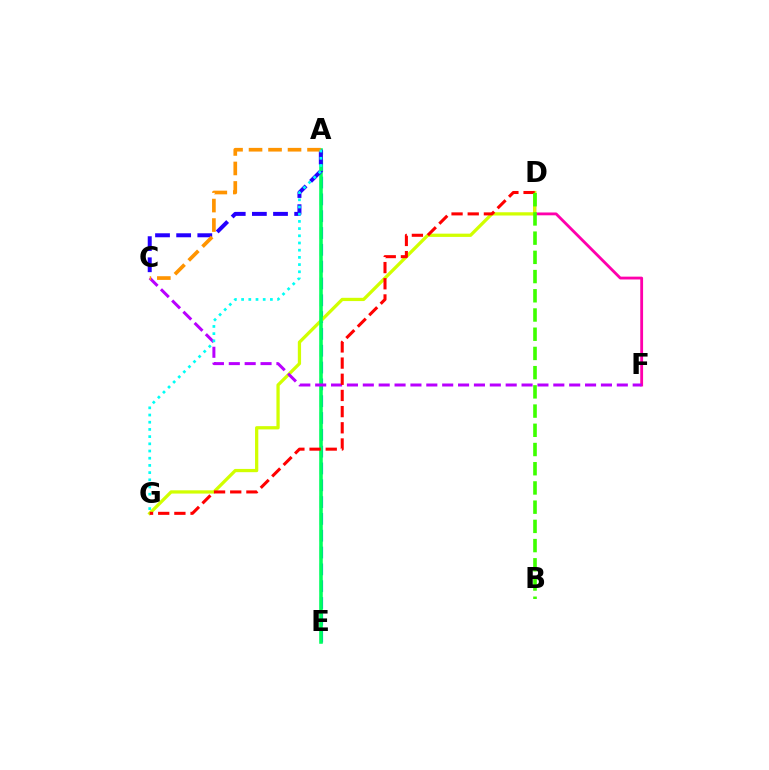{('A', 'E'): [{'color': '#0074ff', 'line_style': 'dashed', 'thickness': 2.28}, {'color': '#00ff5c', 'line_style': 'solid', 'thickness': 2.57}], ('D', 'F'): [{'color': '#ff00ac', 'line_style': 'solid', 'thickness': 2.03}], ('D', 'G'): [{'color': '#d1ff00', 'line_style': 'solid', 'thickness': 2.35}, {'color': '#ff0000', 'line_style': 'dashed', 'thickness': 2.2}], ('C', 'F'): [{'color': '#b900ff', 'line_style': 'dashed', 'thickness': 2.16}], ('A', 'C'): [{'color': '#2500ff', 'line_style': 'dashed', 'thickness': 2.87}, {'color': '#ff9400', 'line_style': 'dashed', 'thickness': 2.65}], ('B', 'D'): [{'color': '#3dff00', 'line_style': 'dashed', 'thickness': 2.61}], ('A', 'G'): [{'color': '#00fff6', 'line_style': 'dotted', 'thickness': 1.96}]}